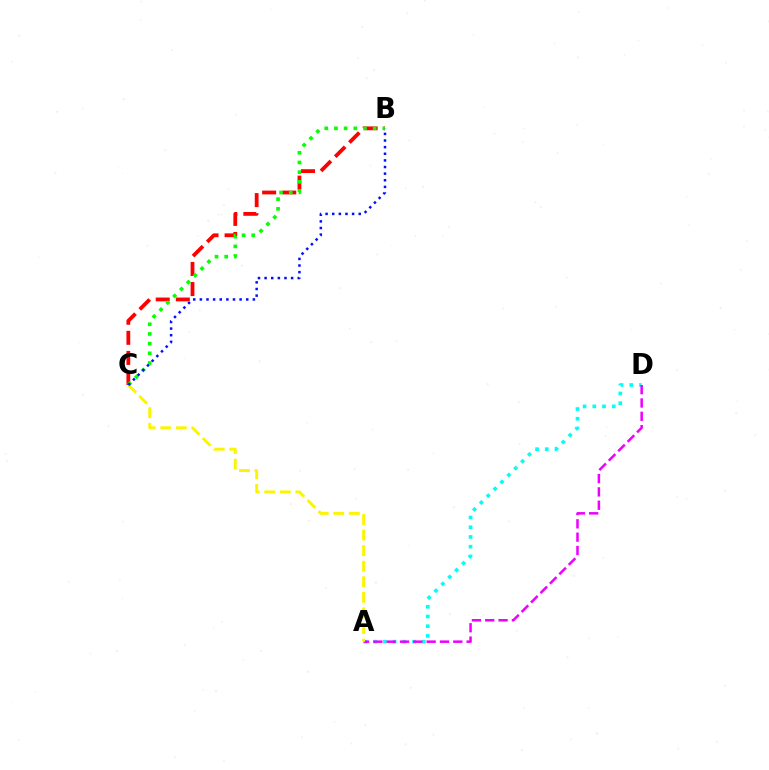{('A', 'D'): [{'color': '#00fff6', 'line_style': 'dotted', 'thickness': 2.64}, {'color': '#ee00ff', 'line_style': 'dashed', 'thickness': 1.81}], ('A', 'C'): [{'color': '#fcf500', 'line_style': 'dashed', 'thickness': 2.11}], ('B', 'C'): [{'color': '#ff0000', 'line_style': 'dashed', 'thickness': 2.73}, {'color': '#08ff00', 'line_style': 'dotted', 'thickness': 2.63}, {'color': '#0010ff', 'line_style': 'dotted', 'thickness': 1.8}]}